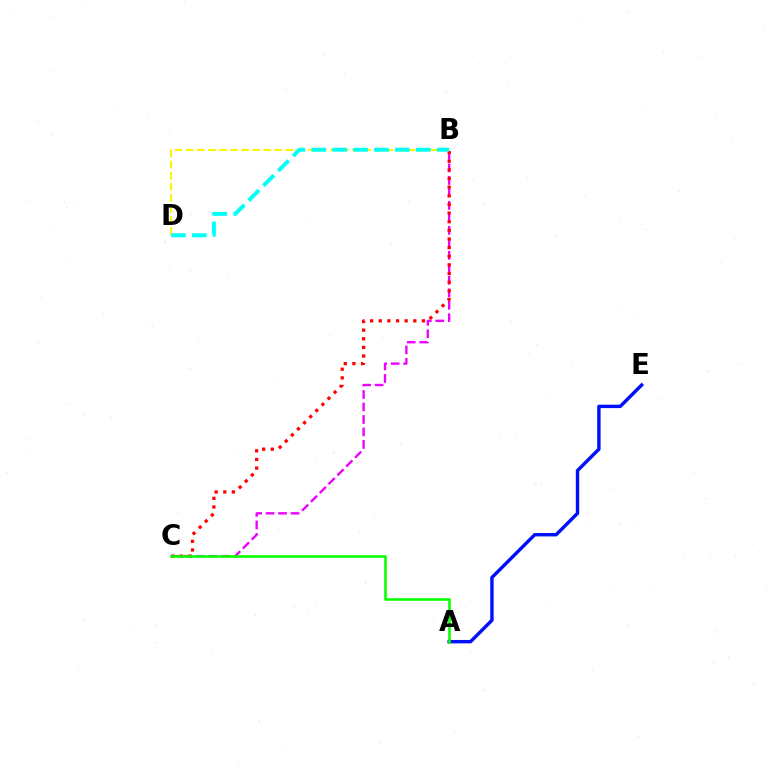{('B', 'C'): [{'color': '#ee00ff', 'line_style': 'dashed', 'thickness': 1.7}, {'color': '#ff0000', 'line_style': 'dotted', 'thickness': 2.35}], ('A', 'E'): [{'color': '#0010ff', 'line_style': 'solid', 'thickness': 2.45}], ('B', 'D'): [{'color': '#fcf500', 'line_style': 'dashed', 'thickness': 1.51}, {'color': '#00fff6', 'line_style': 'dashed', 'thickness': 2.84}], ('A', 'C'): [{'color': '#08ff00', 'line_style': 'solid', 'thickness': 1.87}]}